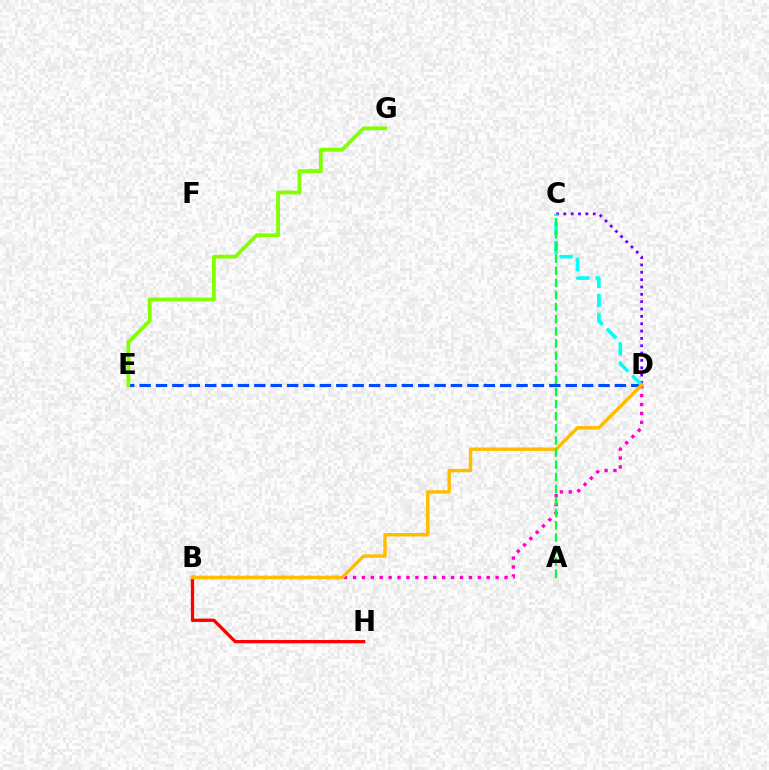{('B', 'H'): [{'color': '#ff0000', 'line_style': 'solid', 'thickness': 2.36}], ('B', 'D'): [{'color': '#ff00cf', 'line_style': 'dotted', 'thickness': 2.42}, {'color': '#ffbd00', 'line_style': 'solid', 'thickness': 2.48}], ('C', 'D'): [{'color': '#7200ff', 'line_style': 'dotted', 'thickness': 2.0}, {'color': '#00fff6', 'line_style': 'dashed', 'thickness': 2.6}], ('D', 'E'): [{'color': '#004bff', 'line_style': 'dashed', 'thickness': 2.23}], ('E', 'G'): [{'color': '#84ff00', 'line_style': 'solid', 'thickness': 2.75}], ('A', 'C'): [{'color': '#00ff39', 'line_style': 'dashed', 'thickness': 1.65}]}